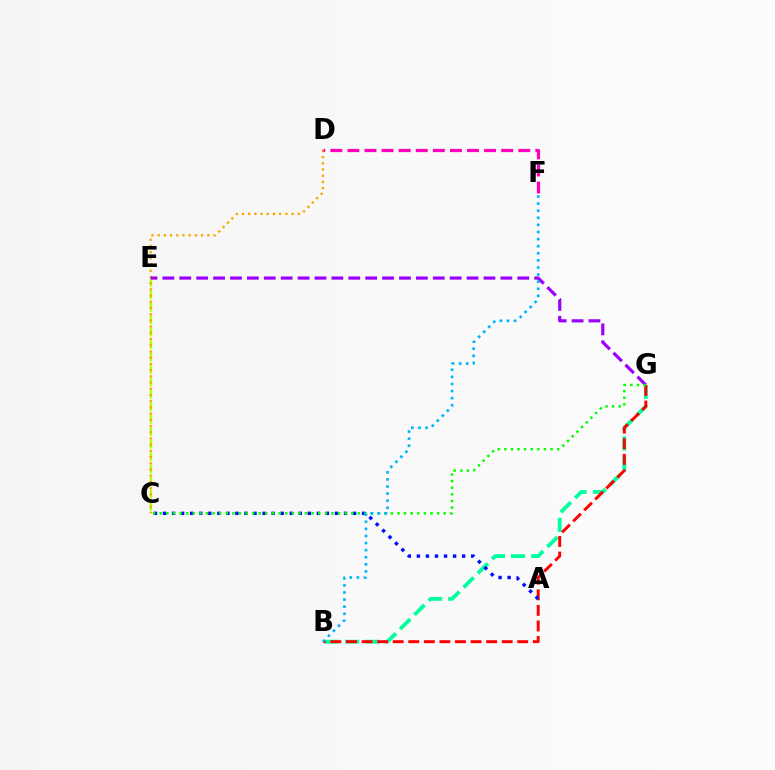{('C', 'E'): [{'color': '#b3ff00', 'line_style': 'dashed', 'thickness': 1.69}], ('B', 'G'): [{'color': '#00ff9d', 'line_style': 'dashed', 'thickness': 2.73}, {'color': '#ff0000', 'line_style': 'dashed', 'thickness': 2.12}], ('C', 'D'): [{'color': '#ffa500', 'line_style': 'dotted', 'thickness': 1.69}], ('A', 'C'): [{'color': '#0010ff', 'line_style': 'dotted', 'thickness': 2.46}], ('E', 'G'): [{'color': '#9b00ff', 'line_style': 'dashed', 'thickness': 2.3}], ('D', 'F'): [{'color': '#ff00bd', 'line_style': 'dashed', 'thickness': 2.32}], ('C', 'G'): [{'color': '#08ff00', 'line_style': 'dotted', 'thickness': 1.79}], ('B', 'F'): [{'color': '#00b5ff', 'line_style': 'dotted', 'thickness': 1.93}]}